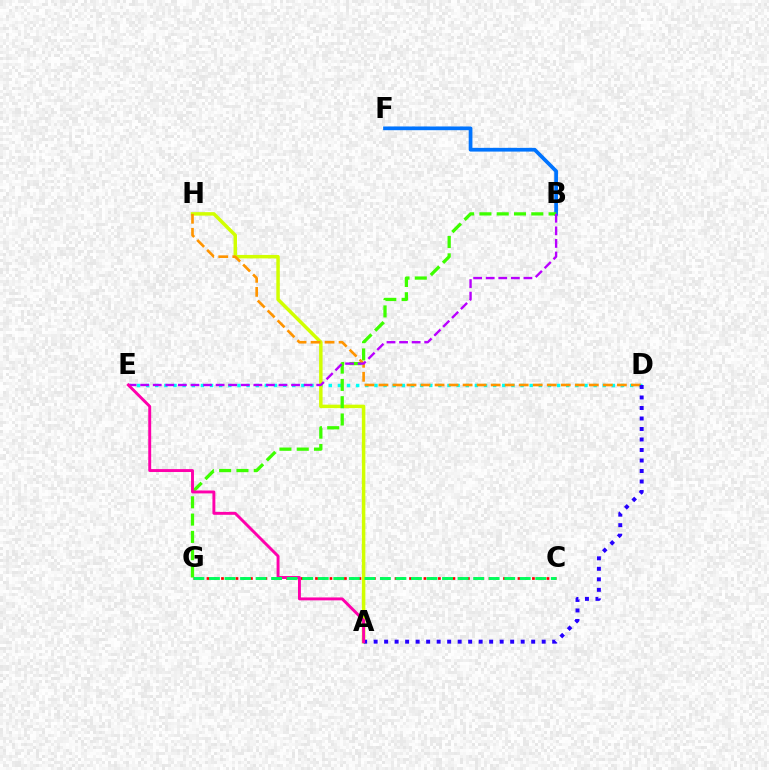{('B', 'F'): [{'color': '#0074ff', 'line_style': 'solid', 'thickness': 2.68}], ('D', 'E'): [{'color': '#00fff6', 'line_style': 'dotted', 'thickness': 2.48}], ('A', 'H'): [{'color': '#d1ff00', 'line_style': 'solid', 'thickness': 2.5}], ('C', 'G'): [{'color': '#ff0000', 'line_style': 'dotted', 'thickness': 1.96}, {'color': '#00ff5c', 'line_style': 'dashed', 'thickness': 2.11}], ('B', 'G'): [{'color': '#3dff00', 'line_style': 'dashed', 'thickness': 2.35}], ('D', 'H'): [{'color': '#ff9400', 'line_style': 'dashed', 'thickness': 1.91}], ('A', 'D'): [{'color': '#2500ff', 'line_style': 'dotted', 'thickness': 2.85}], ('B', 'E'): [{'color': '#b900ff', 'line_style': 'dashed', 'thickness': 1.71}], ('A', 'E'): [{'color': '#ff00ac', 'line_style': 'solid', 'thickness': 2.1}]}